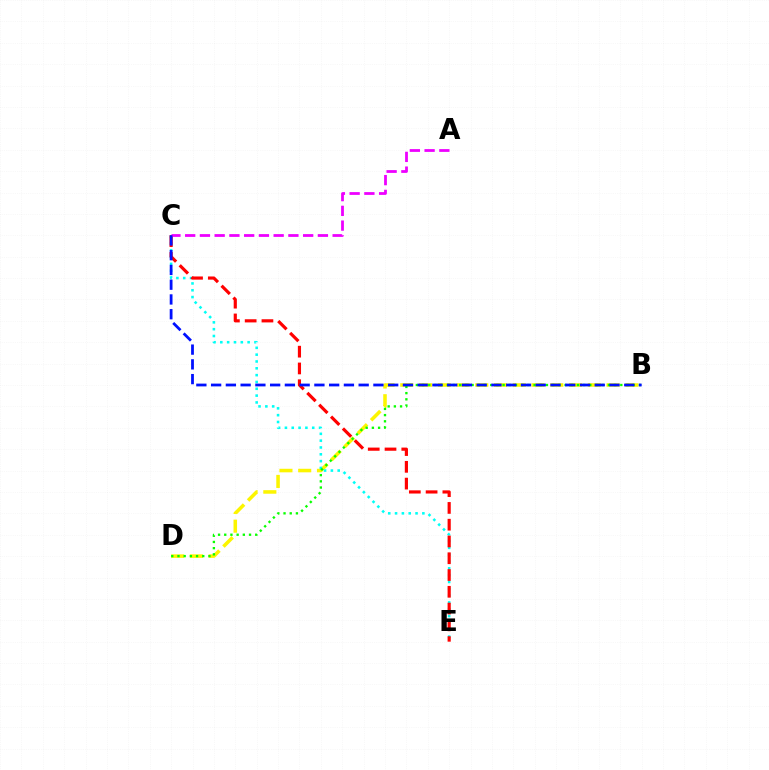{('B', 'D'): [{'color': '#fcf500', 'line_style': 'dashed', 'thickness': 2.55}, {'color': '#08ff00', 'line_style': 'dotted', 'thickness': 1.68}], ('C', 'E'): [{'color': '#00fff6', 'line_style': 'dotted', 'thickness': 1.85}, {'color': '#ff0000', 'line_style': 'dashed', 'thickness': 2.28}], ('A', 'C'): [{'color': '#ee00ff', 'line_style': 'dashed', 'thickness': 2.0}], ('B', 'C'): [{'color': '#0010ff', 'line_style': 'dashed', 'thickness': 2.0}]}